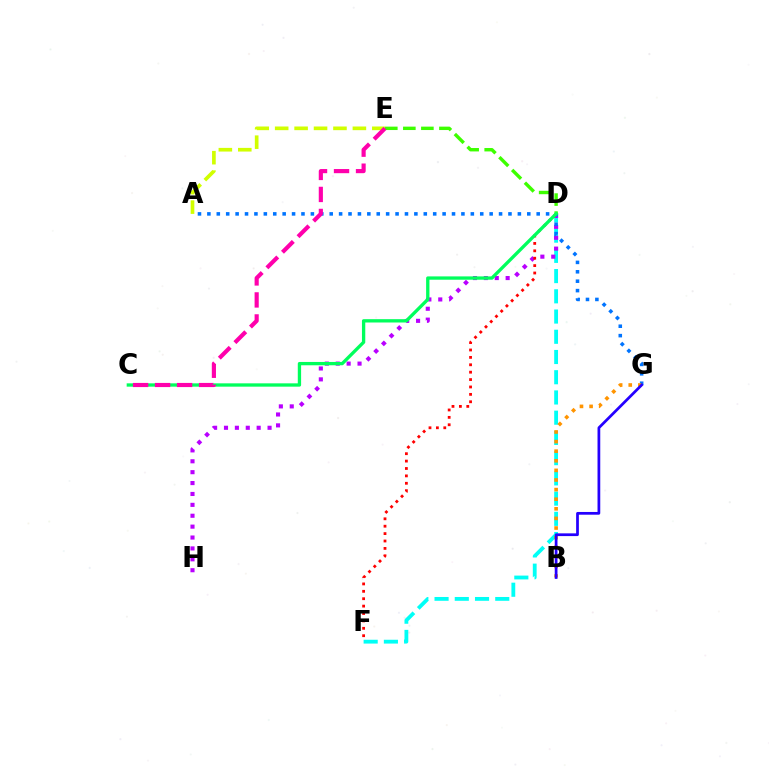{('D', 'F'): [{'color': '#00fff6', 'line_style': 'dashed', 'thickness': 2.75}, {'color': '#ff0000', 'line_style': 'dotted', 'thickness': 2.01}], ('D', 'H'): [{'color': '#b900ff', 'line_style': 'dotted', 'thickness': 2.96}], ('A', 'G'): [{'color': '#0074ff', 'line_style': 'dotted', 'thickness': 2.56}], ('A', 'E'): [{'color': '#d1ff00', 'line_style': 'dashed', 'thickness': 2.64}], ('B', 'G'): [{'color': '#ff9400', 'line_style': 'dotted', 'thickness': 2.61}, {'color': '#2500ff', 'line_style': 'solid', 'thickness': 1.97}], ('D', 'E'): [{'color': '#3dff00', 'line_style': 'dashed', 'thickness': 2.45}], ('C', 'D'): [{'color': '#00ff5c', 'line_style': 'solid', 'thickness': 2.39}], ('C', 'E'): [{'color': '#ff00ac', 'line_style': 'dashed', 'thickness': 2.99}]}